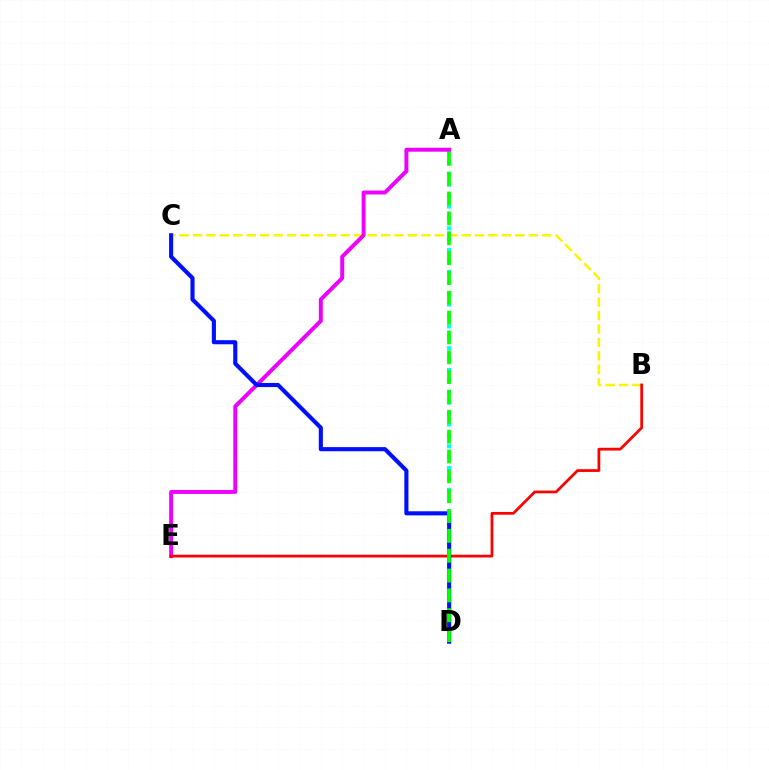{('A', 'D'): [{'color': '#00fff6', 'line_style': 'dotted', 'thickness': 2.96}, {'color': '#08ff00', 'line_style': 'dashed', 'thickness': 2.7}], ('B', 'C'): [{'color': '#fcf500', 'line_style': 'dashed', 'thickness': 1.82}], ('A', 'E'): [{'color': '#ee00ff', 'line_style': 'solid', 'thickness': 2.84}], ('B', 'E'): [{'color': '#ff0000', 'line_style': 'solid', 'thickness': 1.99}], ('C', 'D'): [{'color': '#0010ff', 'line_style': 'solid', 'thickness': 2.96}]}